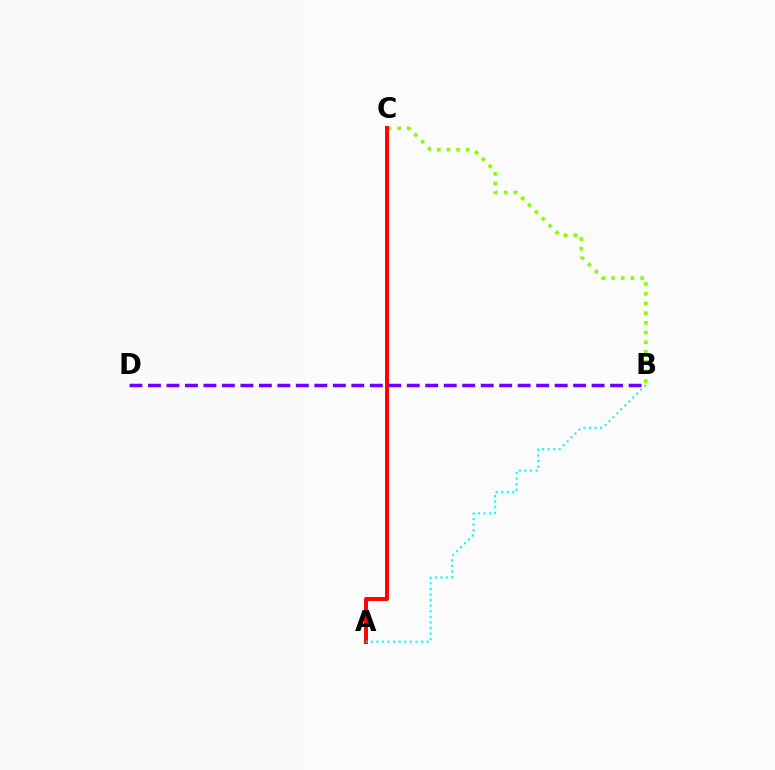{('B', 'C'): [{'color': '#84ff00', 'line_style': 'dotted', 'thickness': 2.64}], ('A', 'C'): [{'color': '#ff0000', 'line_style': 'solid', 'thickness': 2.82}], ('A', 'B'): [{'color': '#00fff6', 'line_style': 'dotted', 'thickness': 1.51}], ('B', 'D'): [{'color': '#7200ff', 'line_style': 'dashed', 'thickness': 2.51}]}